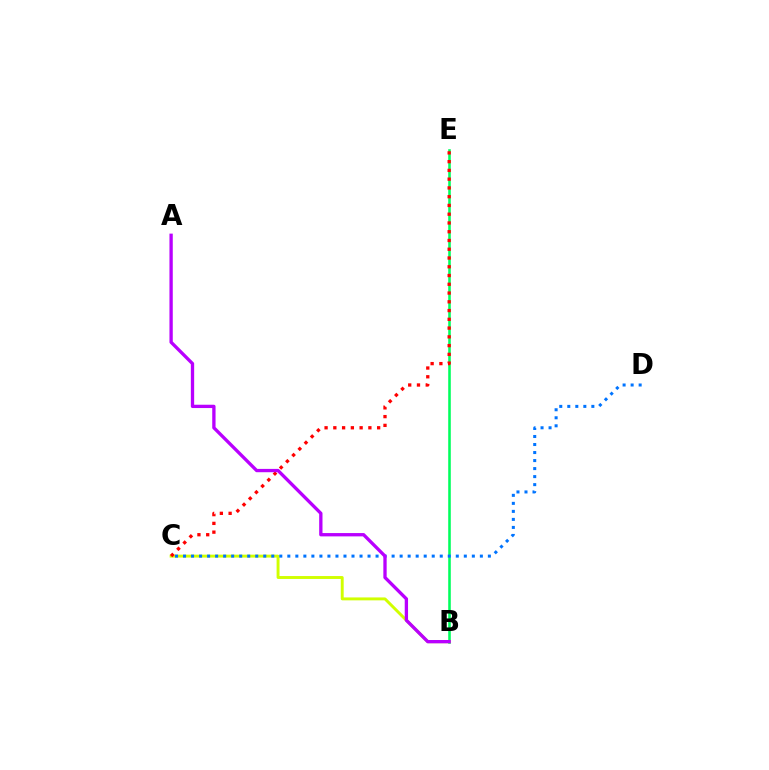{('B', 'E'): [{'color': '#00ff5c', 'line_style': 'solid', 'thickness': 1.85}], ('B', 'C'): [{'color': '#d1ff00', 'line_style': 'solid', 'thickness': 2.1}], ('C', 'D'): [{'color': '#0074ff', 'line_style': 'dotted', 'thickness': 2.18}], ('C', 'E'): [{'color': '#ff0000', 'line_style': 'dotted', 'thickness': 2.38}], ('A', 'B'): [{'color': '#b900ff', 'line_style': 'solid', 'thickness': 2.39}]}